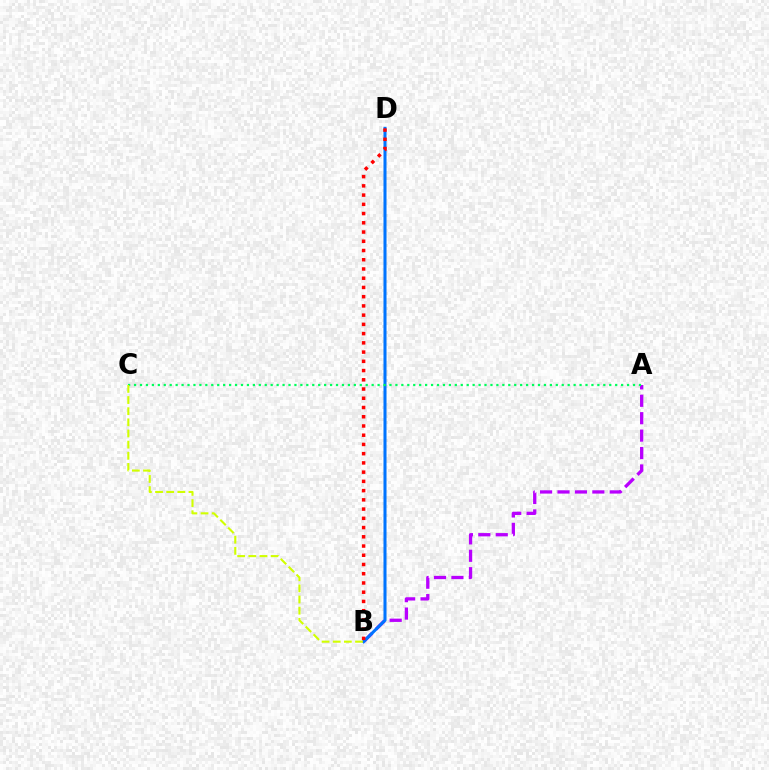{('A', 'B'): [{'color': '#b900ff', 'line_style': 'dashed', 'thickness': 2.37}], ('B', 'D'): [{'color': '#0074ff', 'line_style': 'solid', 'thickness': 2.19}, {'color': '#ff0000', 'line_style': 'dotted', 'thickness': 2.51}], ('A', 'C'): [{'color': '#00ff5c', 'line_style': 'dotted', 'thickness': 1.61}], ('B', 'C'): [{'color': '#d1ff00', 'line_style': 'dashed', 'thickness': 1.51}]}